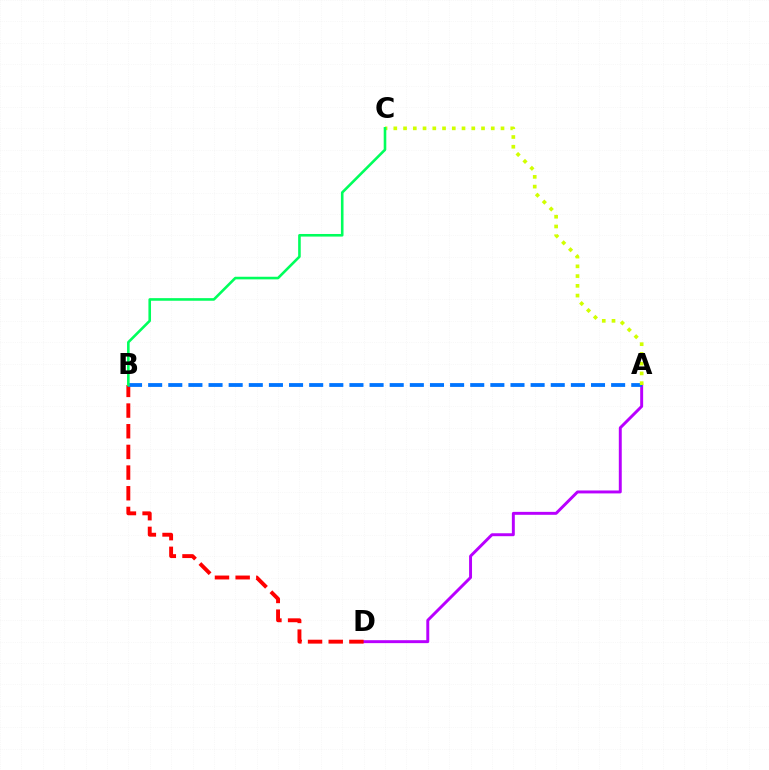{('A', 'D'): [{'color': '#b900ff', 'line_style': 'solid', 'thickness': 2.12}], ('B', 'D'): [{'color': '#ff0000', 'line_style': 'dashed', 'thickness': 2.81}], ('A', 'B'): [{'color': '#0074ff', 'line_style': 'dashed', 'thickness': 2.73}], ('A', 'C'): [{'color': '#d1ff00', 'line_style': 'dotted', 'thickness': 2.65}], ('B', 'C'): [{'color': '#00ff5c', 'line_style': 'solid', 'thickness': 1.87}]}